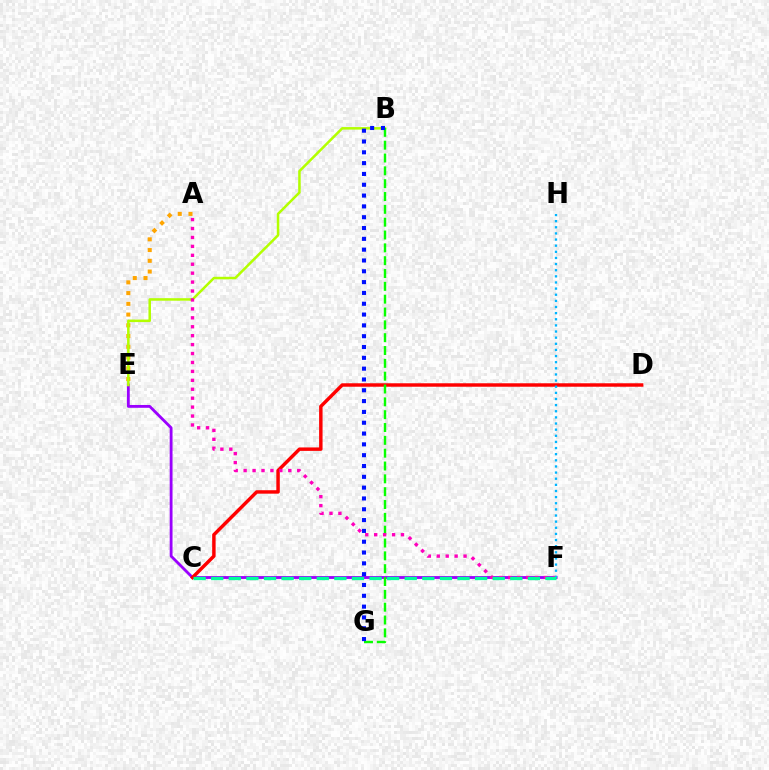{('E', 'F'): [{'color': '#9b00ff', 'line_style': 'solid', 'thickness': 2.03}], ('A', 'E'): [{'color': '#ffa500', 'line_style': 'dotted', 'thickness': 2.92}], ('C', 'D'): [{'color': '#ff0000', 'line_style': 'solid', 'thickness': 2.48}], ('B', 'E'): [{'color': '#b3ff00', 'line_style': 'solid', 'thickness': 1.82}], ('B', 'G'): [{'color': '#08ff00', 'line_style': 'dashed', 'thickness': 1.74}, {'color': '#0010ff', 'line_style': 'dotted', 'thickness': 2.94}], ('A', 'F'): [{'color': '#ff00bd', 'line_style': 'dotted', 'thickness': 2.43}], ('F', 'H'): [{'color': '#00b5ff', 'line_style': 'dotted', 'thickness': 1.67}], ('C', 'F'): [{'color': '#00ff9d', 'line_style': 'dashed', 'thickness': 2.39}]}